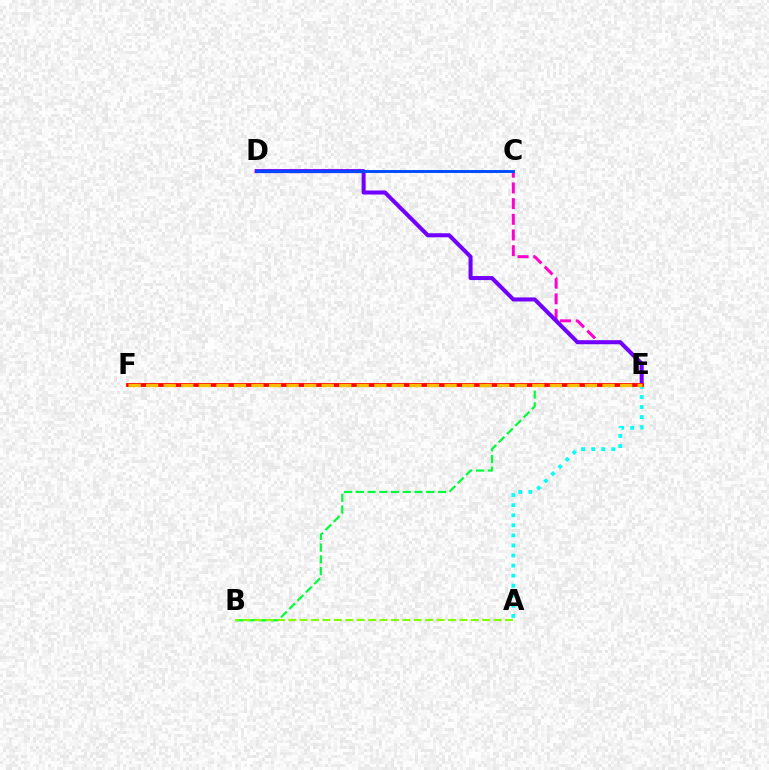{('B', 'E'): [{'color': '#00ff39', 'line_style': 'dashed', 'thickness': 1.59}], ('C', 'E'): [{'color': '#ff00cf', 'line_style': 'dashed', 'thickness': 2.13}], ('A', 'B'): [{'color': '#84ff00', 'line_style': 'dashed', 'thickness': 1.55}], ('D', 'E'): [{'color': '#7200ff', 'line_style': 'solid', 'thickness': 2.91}], ('A', 'E'): [{'color': '#00fff6', 'line_style': 'dotted', 'thickness': 2.74}], ('E', 'F'): [{'color': '#ff0000', 'line_style': 'solid', 'thickness': 2.74}, {'color': '#ffbd00', 'line_style': 'dashed', 'thickness': 2.38}], ('C', 'D'): [{'color': '#004bff', 'line_style': 'solid', 'thickness': 2.09}]}